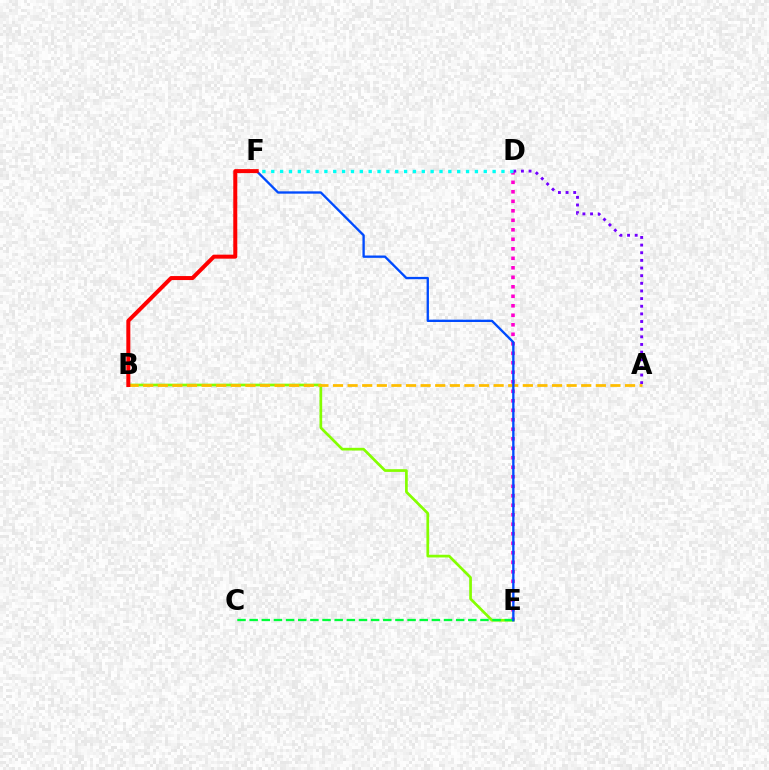{('D', 'E'): [{'color': '#ff00cf', 'line_style': 'dotted', 'thickness': 2.58}], ('A', 'D'): [{'color': '#7200ff', 'line_style': 'dotted', 'thickness': 2.08}], ('B', 'E'): [{'color': '#84ff00', 'line_style': 'solid', 'thickness': 1.94}], ('C', 'E'): [{'color': '#00ff39', 'line_style': 'dashed', 'thickness': 1.65}], ('A', 'B'): [{'color': '#ffbd00', 'line_style': 'dashed', 'thickness': 1.98}], ('D', 'F'): [{'color': '#00fff6', 'line_style': 'dotted', 'thickness': 2.41}], ('E', 'F'): [{'color': '#004bff', 'line_style': 'solid', 'thickness': 1.68}], ('B', 'F'): [{'color': '#ff0000', 'line_style': 'solid', 'thickness': 2.88}]}